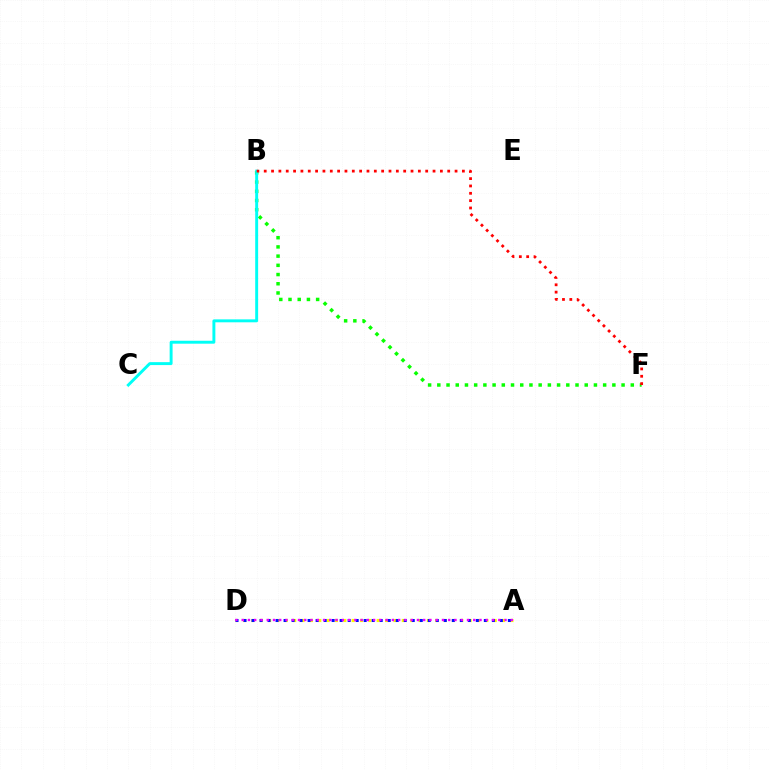{('A', 'D'): [{'color': '#fcf500', 'line_style': 'dotted', 'thickness': 2.27}, {'color': '#0010ff', 'line_style': 'dotted', 'thickness': 2.18}, {'color': '#ee00ff', 'line_style': 'dotted', 'thickness': 1.7}], ('B', 'F'): [{'color': '#08ff00', 'line_style': 'dotted', 'thickness': 2.5}, {'color': '#ff0000', 'line_style': 'dotted', 'thickness': 1.99}], ('B', 'C'): [{'color': '#00fff6', 'line_style': 'solid', 'thickness': 2.11}]}